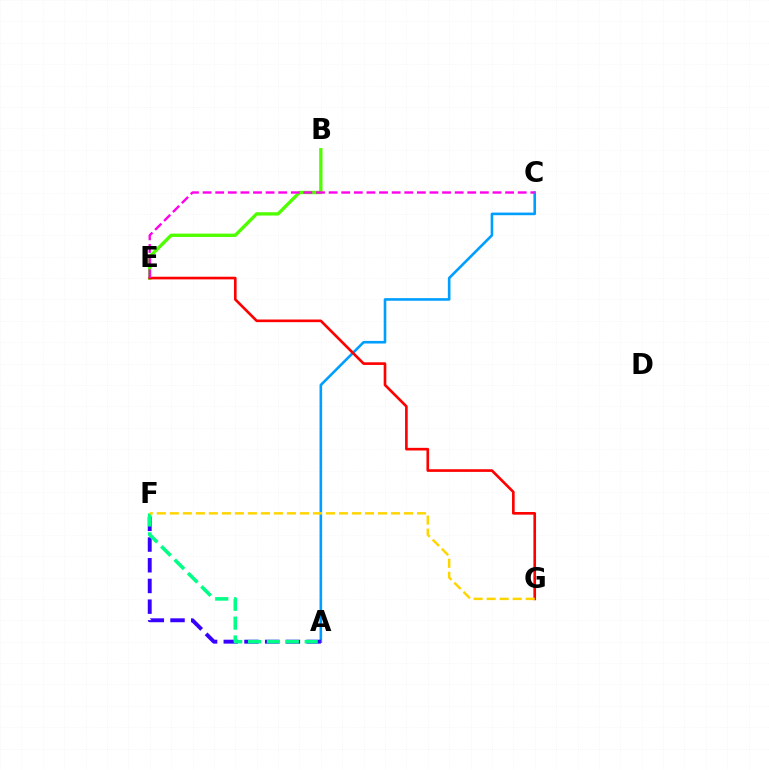{('A', 'C'): [{'color': '#009eff', 'line_style': 'solid', 'thickness': 1.88}], ('B', 'E'): [{'color': '#4fff00', 'line_style': 'solid', 'thickness': 2.4}], ('E', 'G'): [{'color': '#ff0000', 'line_style': 'solid', 'thickness': 1.9}], ('A', 'F'): [{'color': '#3700ff', 'line_style': 'dashed', 'thickness': 2.81}, {'color': '#00ff86', 'line_style': 'dashed', 'thickness': 2.57}], ('C', 'E'): [{'color': '#ff00ed', 'line_style': 'dashed', 'thickness': 1.71}], ('F', 'G'): [{'color': '#ffd500', 'line_style': 'dashed', 'thickness': 1.77}]}